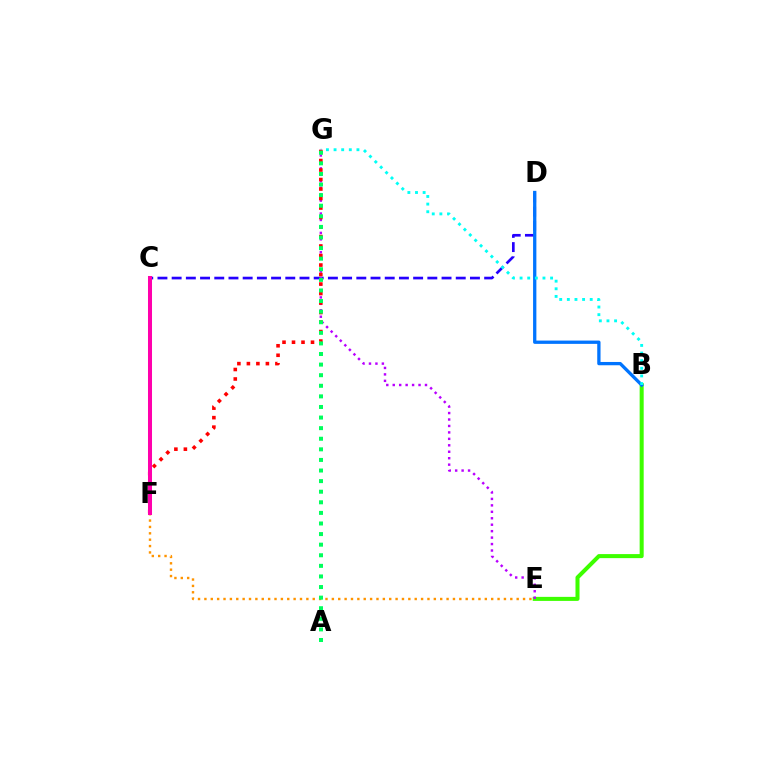{('C', 'D'): [{'color': '#2500ff', 'line_style': 'dashed', 'thickness': 1.93}], ('B', 'E'): [{'color': '#3dff00', 'line_style': 'solid', 'thickness': 2.91}], ('E', 'F'): [{'color': '#ff9400', 'line_style': 'dotted', 'thickness': 1.73}], ('E', 'G'): [{'color': '#b900ff', 'line_style': 'dotted', 'thickness': 1.75}], ('F', 'G'): [{'color': '#ff0000', 'line_style': 'dotted', 'thickness': 2.58}], ('A', 'G'): [{'color': '#00ff5c', 'line_style': 'dotted', 'thickness': 2.88}], ('C', 'F'): [{'color': '#d1ff00', 'line_style': 'solid', 'thickness': 2.58}, {'color': '#ff00ac', 'line_style': 'solid', 'thickness': 2.89}], ('B', 'D'): [{'color': '#0074ff', 'line_style': 'solid', 'thickness': 2.37}], ('B', 'G'): [{'color': '#00fff6', 'line_style': 'dotted', 'thickness': 2.07}]}